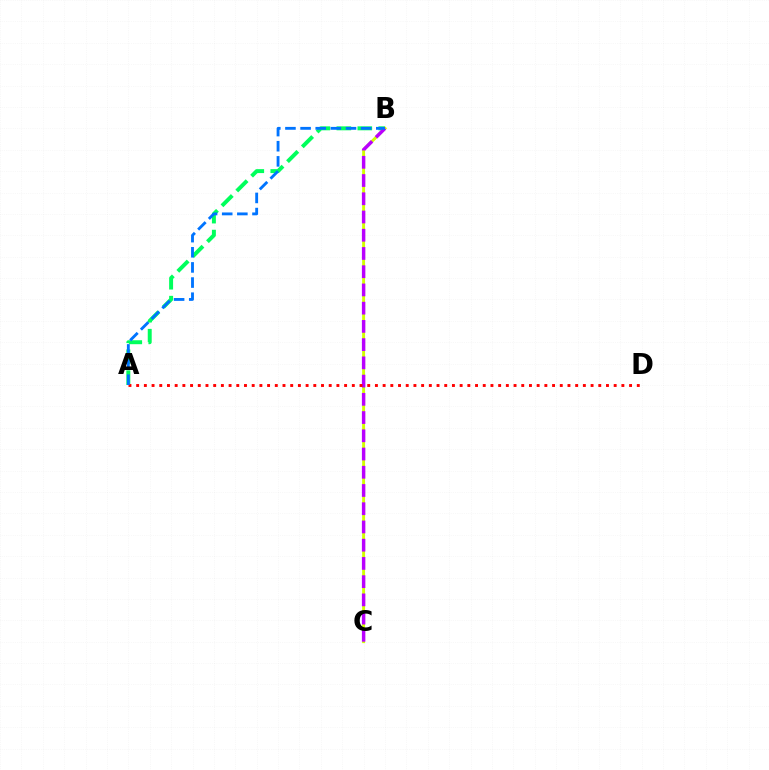{('A', 'B'): [{'color': '#00ff5c', 'line_style': 'dashed', 'thickness': 2.85}, {'color': '#0074ff', 'line_style': 'dashed', 'thickness': 2.06}], ('B', 'C'): [{'color': '#d1ff00', 'line_style': 'solid', 'thickness': 2.1}, {'color': '#b900ff', 'line_style': 'dashed', 'thickness': 2.48}], ('A', 'D'): [{'color': '#ff0000', 'line_style': 'dotted', 'thickness': 2.09}]}